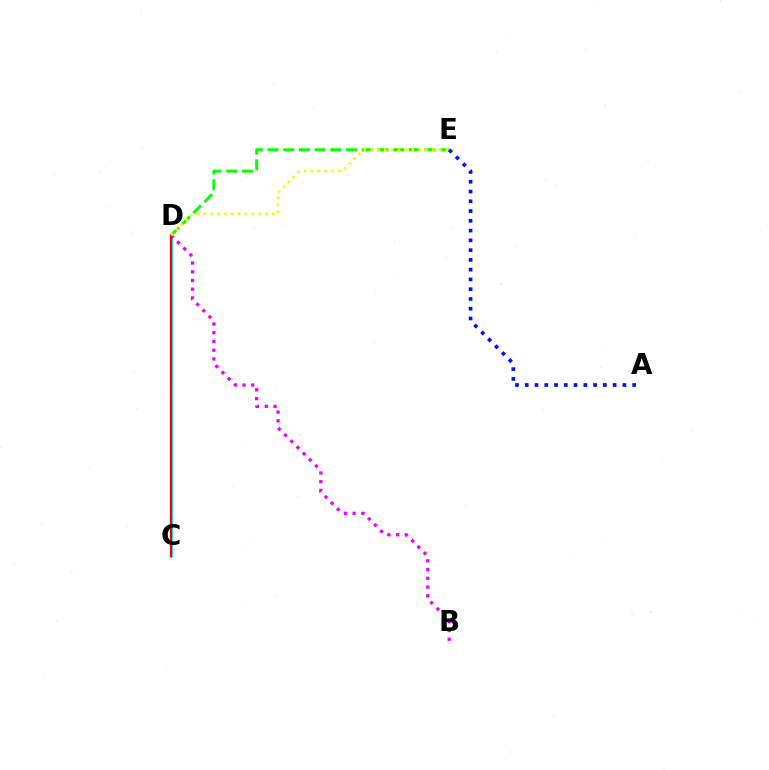{('D', 'E'): [{'color': '#08ff00', 'line_style': 'dashed', 'thickness': 2.13}, {'color': '#fcf500', 'line_style': 'dotted', 'thickness': 1.87}], ('C', 'D'): [{'color': '#00fff6', 'line_style': 'solid', 'thickness': 2.15}, {'color': '#ff0000', 'line_style': 'solid', 'thickness': 1.67}], ('B', 'D'): [{'color': '#ee00ff', 'line_style': 'dotted', 'thickness': 2.37}], ('A', 'E'): [{'color': '#0010ff', 'line_style': 'dotted', 'thickness': 2.65}]}